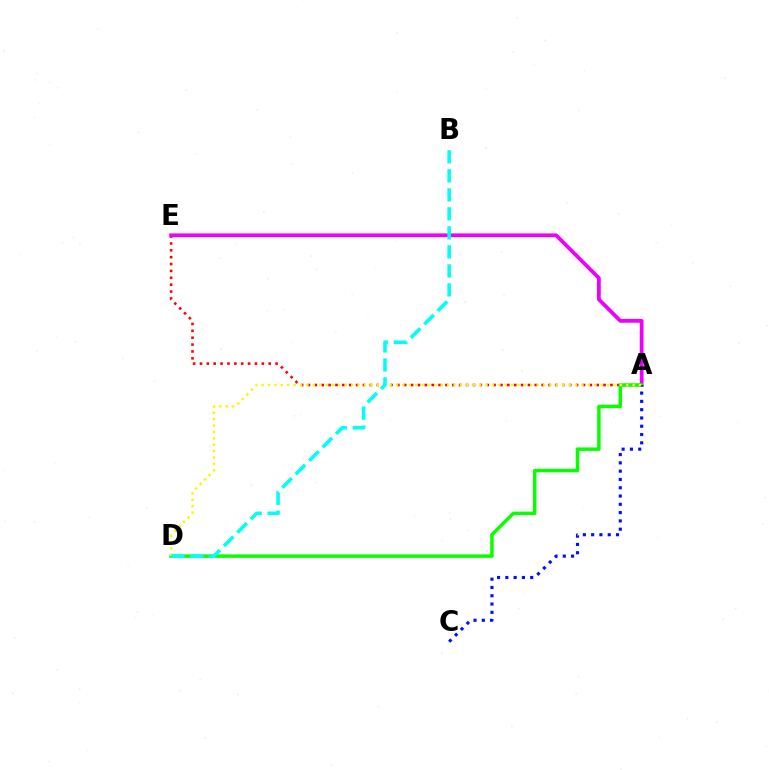{('A', 'E'): [{'color': '#ff0000', 'line_style': 'dotted', 'thickness': 1.87}, {'color': '#ee00ff', 'line_style': 'solid', 'thickness': 2.71}], ('A', 'D'): [{'color': '#08ff00', 'line_style': 'solid', 'thickness': 2.5}, {'color': '#fcf500', 'line_style': 'dotted', 'thickness': 1.74}], ('A', 'C'): [{'color': '#0010ff', 'line_style': 'dotted', 'thickness': 2.25}], ('B', 'D'): [{'color': '#00fff6', 'line_style': 'dashed', 'thickness': 2.58}]}